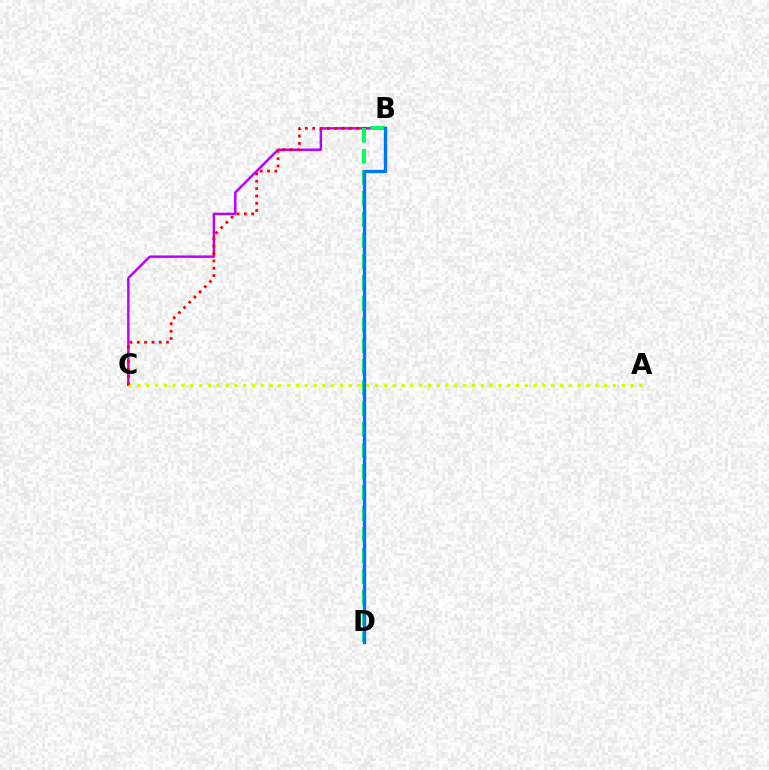{('B', 'C'): [{'color': '#b900ff', 'line_style': 'solid', 'thickness': 1.76}, {'color': '#ff0000', 'line_style': 'dotted', 'thickness': 1.99}], ('A', 'C'): [{'color': '#d1ff00', 'line_style': 'dotted', 'thickness': 2.39}], ('B', 'D'): [{'color': '#00ff5c', 'line_style': 'dashed', 'thickness': 2.85}, {'color': '#0074ff', 'line_style': 'solid', 'thickness': 2.4}]}